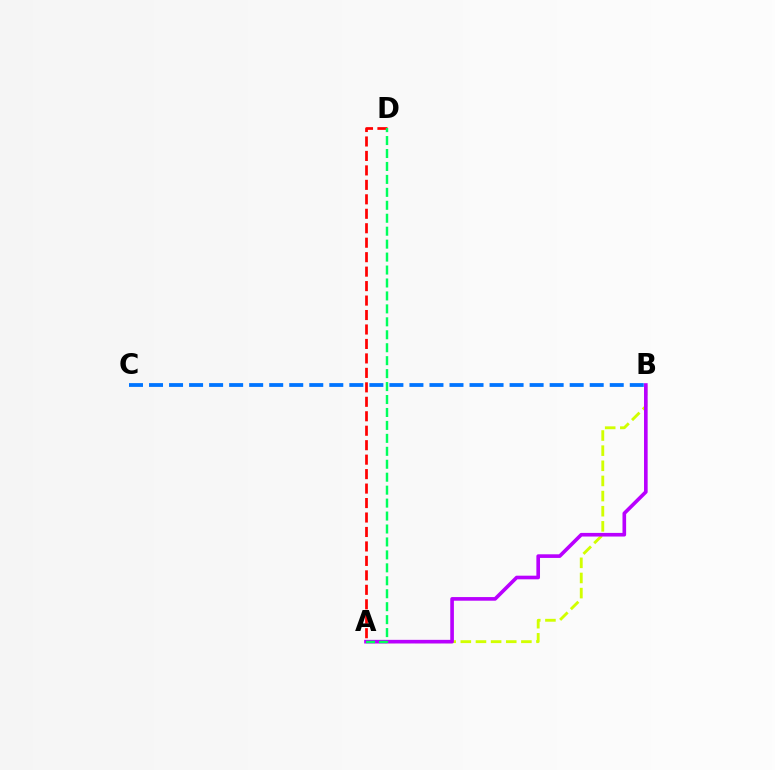{('A', 'B'): [{'color': '#d1ff00', 'line_style': 'dashed', 'thickness': 2.06}, {'color': '#b900ff', 'line_style': 'solid', 'thickness': 2.62}], ('A', 'D'): [{'color': '#ff0000', 'line_style': 'dashed', 'thickness': 1.96}, {'color': '#00ff5c', 'line_style': 'dashed', 'thickness': 1.76}], ('B', 'C'): [{'color': '#0074ff', 'line_style': 'dashed', 'thickness': 2.72}]}